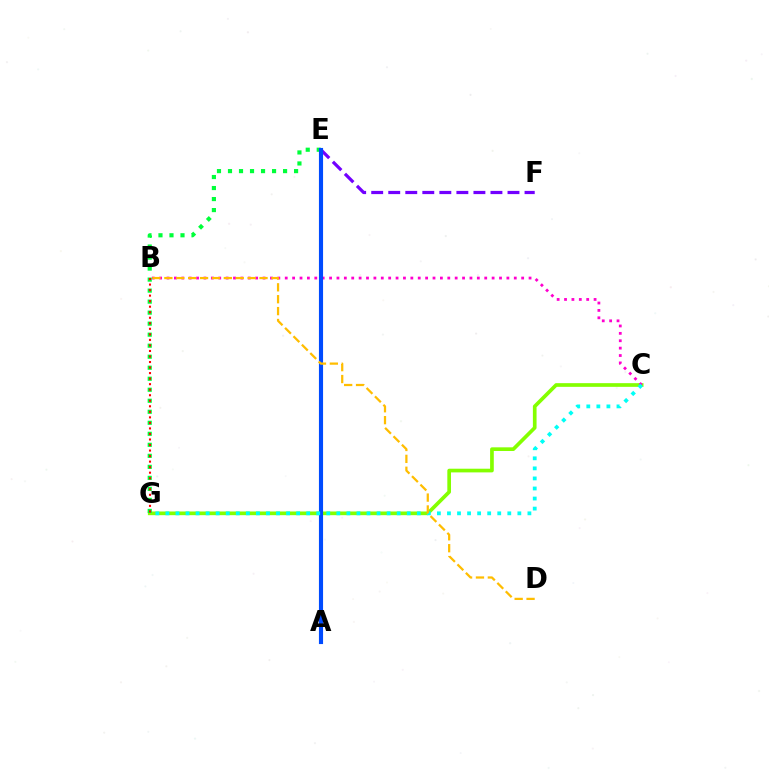{('C', 'G'): [{'color': '#84ff00', 'line_style': 'solid', 'thickness': 2.65}, {'color': '#00fff6', 'line_style': 'dotted', 'thickness': 2.73}], ('B', 'C'): [{'color': '#ff00cf', 'line_style': 'dotted', 'thickness': 2.01}], ('E', 'G'): [{'color': '#00ff39', 'line_style': 'dotted', 'thickness': 2.99}], ('B', 'G'): [{'color': '#ff0000', 'line_style': 'dotted', 'thickness': 1.5}], ('E', 'F'): [{'color': '#7200ff', 'line_style': 'dashed', 'thickness': 2.31}], ('A', 'E'): [{'color': '#004bff', 'line_style': 'solid', 'thickness': 2.97}], ('B', 'D'): [{'color': '#ffbd00', 'line_style': 'dashed', 'thickness': 1.62}]}